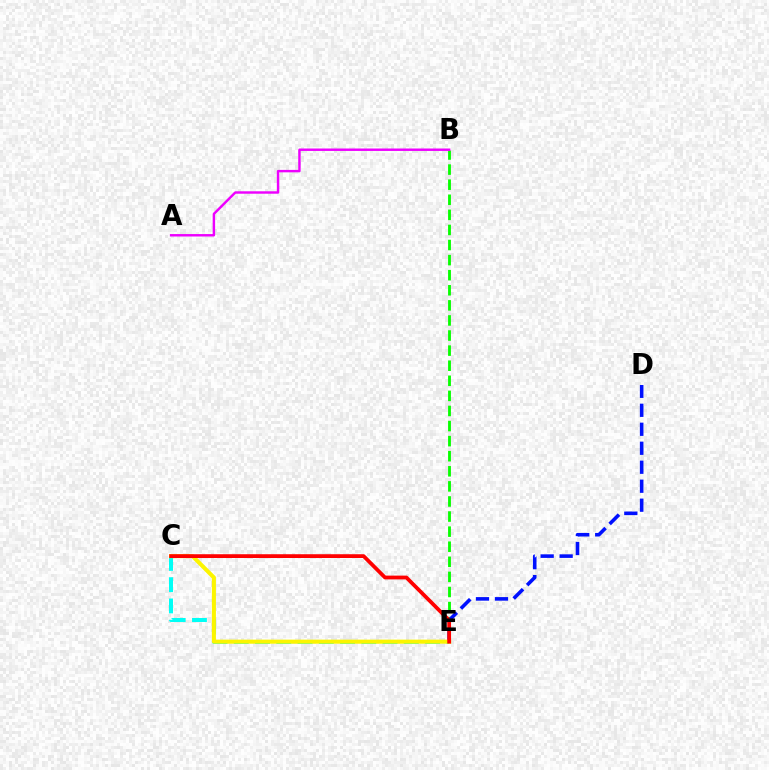{('B', 'E'): [{'color': '#08ff00', 'line_style': 'dashed', 'thickness': 2.05}], ('C', 'E'): [{'color': '#00fff6', 'line_style': 'dashed', 'thickness': 2.89}, {'color': '#fcf500', 'line_style': 'solid', 'thickness': 2.92}, {'color': '#ff0000', 'line_style': 'solid', 'thickness': 2.72}], ('D', 'E'): [{'color': '#0010ff', 'line_style': 'dashed', 'thickness': 2.58}], ('A', 'B'): [{'color': '#ee00ff', 'line_style': 'solid', 'thickness': 1.75}]}